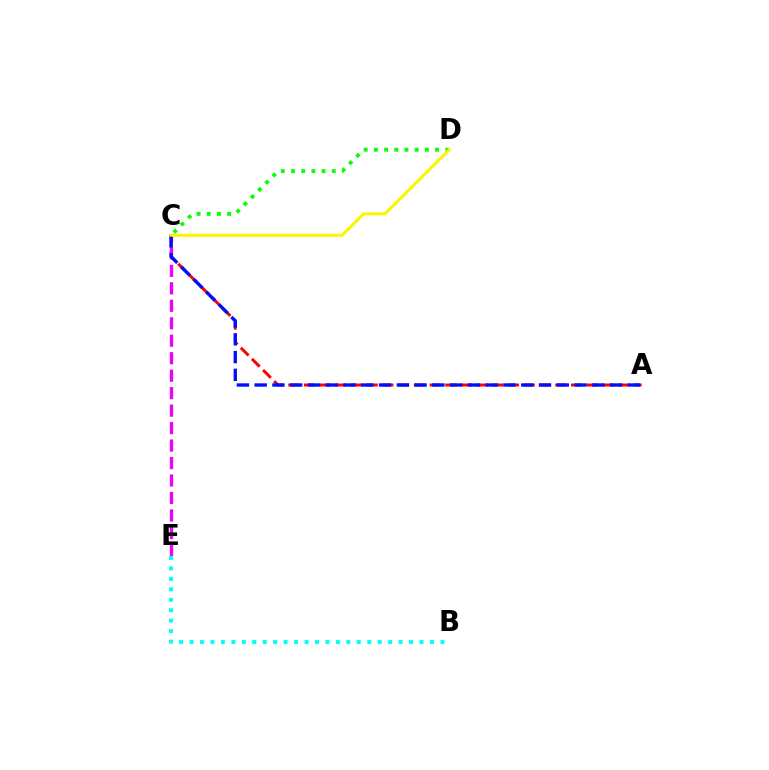{('C', 'D'): [{'color': '#08ff00', 'line_style': 'dotted', 'thickness': 2.77}, {'color': '#fcf500', 'line_style': 'solid', 'thickness': 2.17}], ('A', 'C'): [{'color': '#ff0000', 'line_style': 'dashed', 'thickness': 2.13}, {'color': '#0010ff', 'line_style': 'dashed', 'thickness': 2.41}], ('C', 'E'): [{'color': '#ee00ff', 'line_style': 'dashed', 'thickness': 2.37}], ('B', 'E'): [{'color': '#00fff6', 'line_style': 'dotted', 'thickness': 2.84}]}